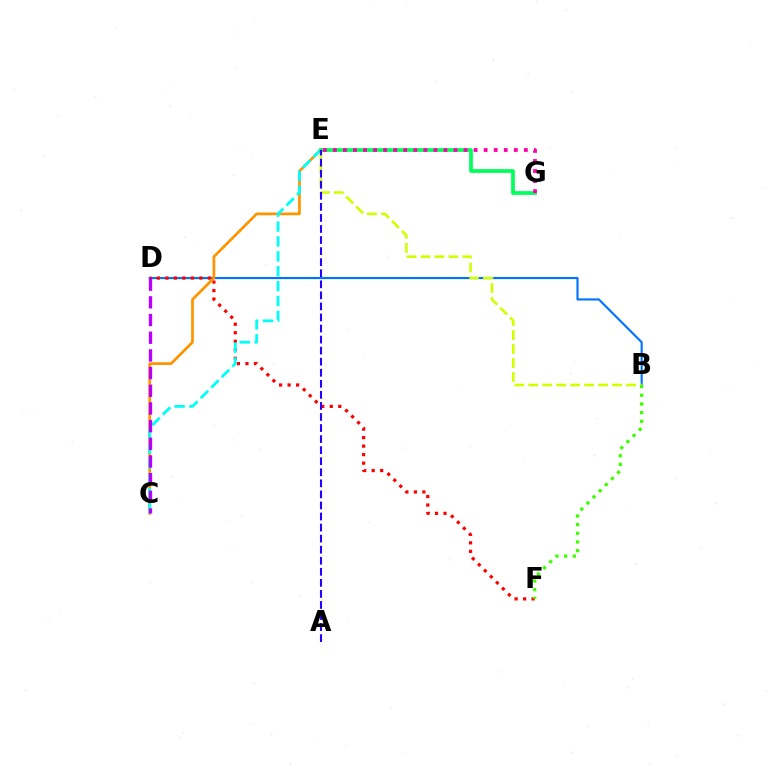{('B', 'D'): [{'color': '#0074ff', 'line_style': 'solid', 'thickness': 1.54}], ('B', 'E'): [{'color': '#d1ff00', 'line_style': 'dashed', 'thickness': 1.9}], ('D', 'F'): [{'color': '#ff0000', 'line_style': 'dotted', 'thickness': 2.31}], ('C', 'E'): [{'color': '#ff9400', 'line_style': 'solid', 'thickness': 1.97}, {'color': '#00fff6', 'line_style': 'dashed', 'thickness': 2.02}], ('C', 'D'): [{'color': '#b900ff', 'line_style': 'dashed', 'thickness': 2.4}], ('B', 'F'): [{'color': '#3dff00', 'line_style': 'dotted', 'thickness': 2.35}], ('E', 'G'): [{'color': '#00ff5c', 'line_style': 'solid', 'thickness': 2.7}, {'color': '#ff00ac', 'line_style': 'dotted', 'thickness': 2.73}], ('A', 'E'): [{'color': '#2500ff', 'line_style': 'dashed', 'thickness': 1.5}]}